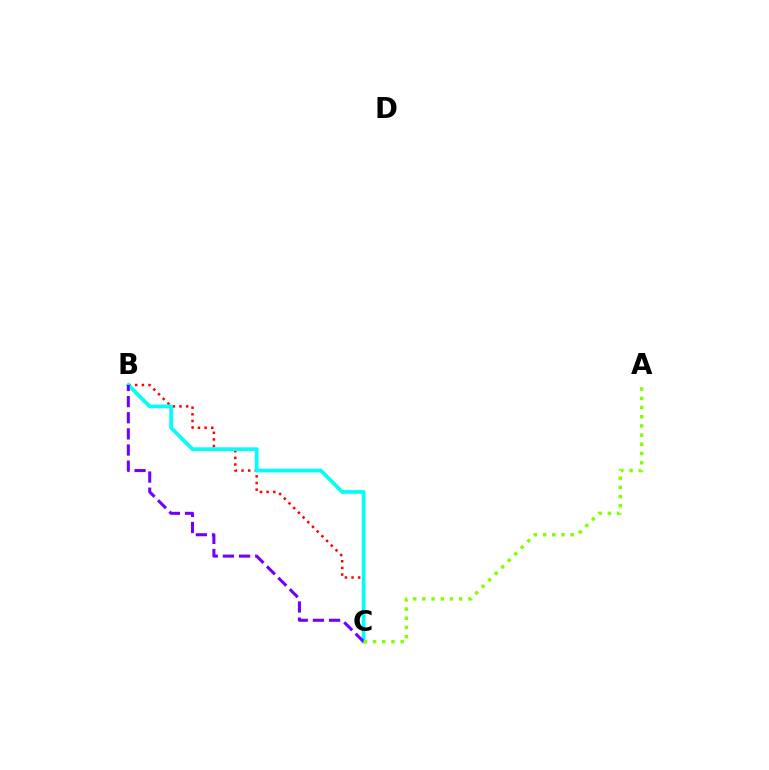{('B', 'C'): [{'color': '#ff0000', 'line_style': 'dotted', 'thickness': 1.8}, {'color': '#00fff6', 'line_style': 'solid', 'thickness': 2.68}, {'color': '#7200ff', 'line_style': 'dashed', 'thickness': 2.19}], ('A', 'C'): [{'color': '#84ff00', 'line_style': 'dotted', 'thickness': 2.5}]}